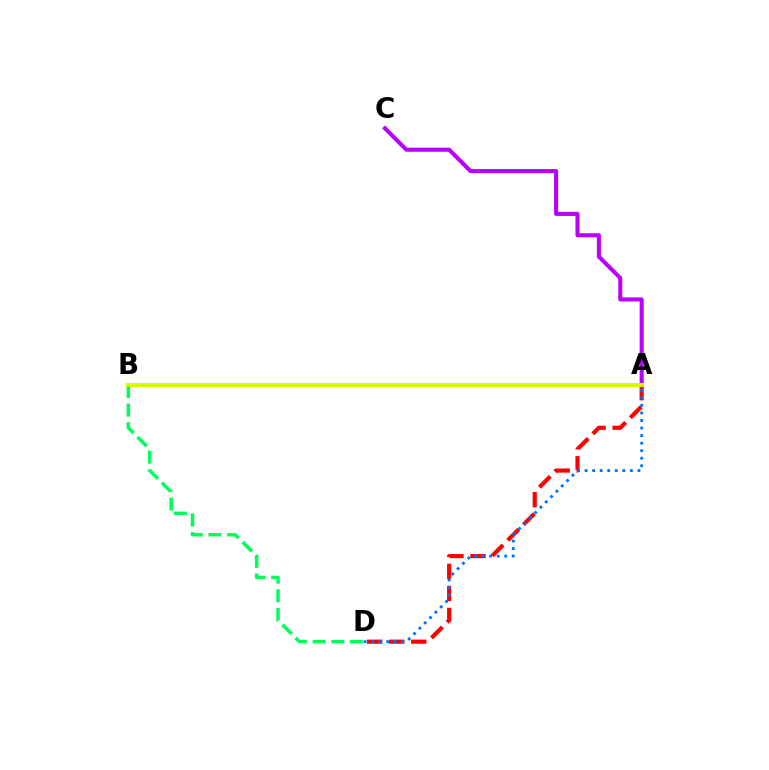{('A', 'D'): [{'color': '#ff0000', 'line_style': 'dashed', 'thickness': 2.99}, {'color': '#0074ff', 'line_style': 'dotted', 'thickness': 2.05}], ('A', 'C'): [{'color': '#b900ff', 'line_style': 'solid', 'thickness': 2.93}], ('B', 'D'): [{'color': '#00ff5c', 'line_style': 'dashed', 'thickness': 2.53}], ('A', 'B'): [{'color': '#d1ff00', 'line_style': 'solid', 'thickness': 2.86}]}